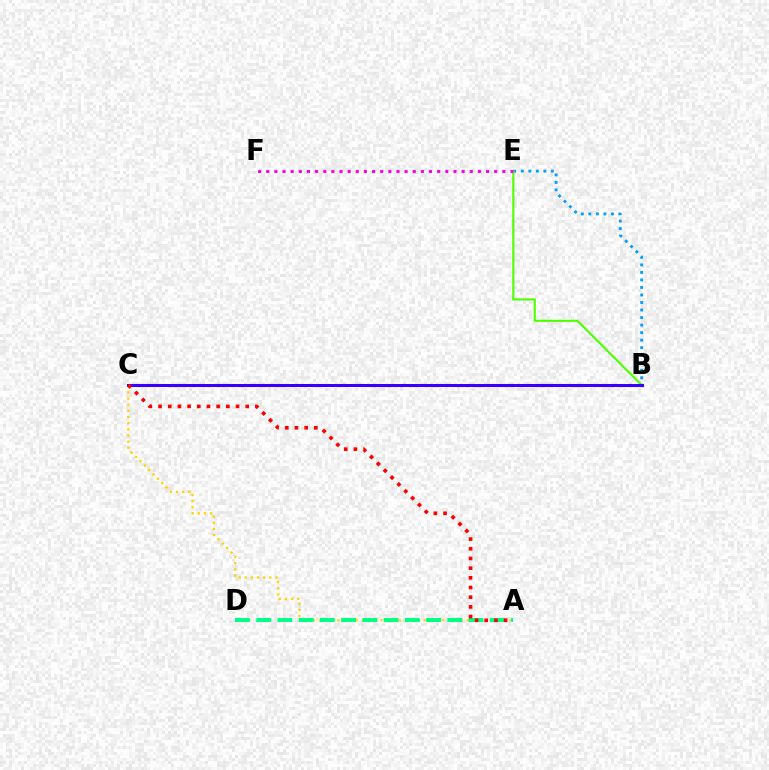{('A', 'C'): [{'color': '#ffd500', 'line_style': 'dotted', 'thickness': 1.67}, {'color': '#ff0000', 'line_style': 'dotted', 'thickness': 2.63}], ('B', 'E'): [{'color': '#009eff', 'line_style': 'dotted', 'thickness': 2.04}, {'color': '#4fff00', 'line_style': 'solid', 'thickness': 1.53}], ('A', 'D'): [{'color': '#00ff86', 'line_style': 'dashed', 'thickness': 2.89}], ('B', 'C'): [{'color': '#3700ff', 'line_style': 'solid', 'thickness': 2.19}], ('E', 'F'): [{'color': '#ff00ed', 'line_style': 'dotted', 'thickness': 2.21}]}